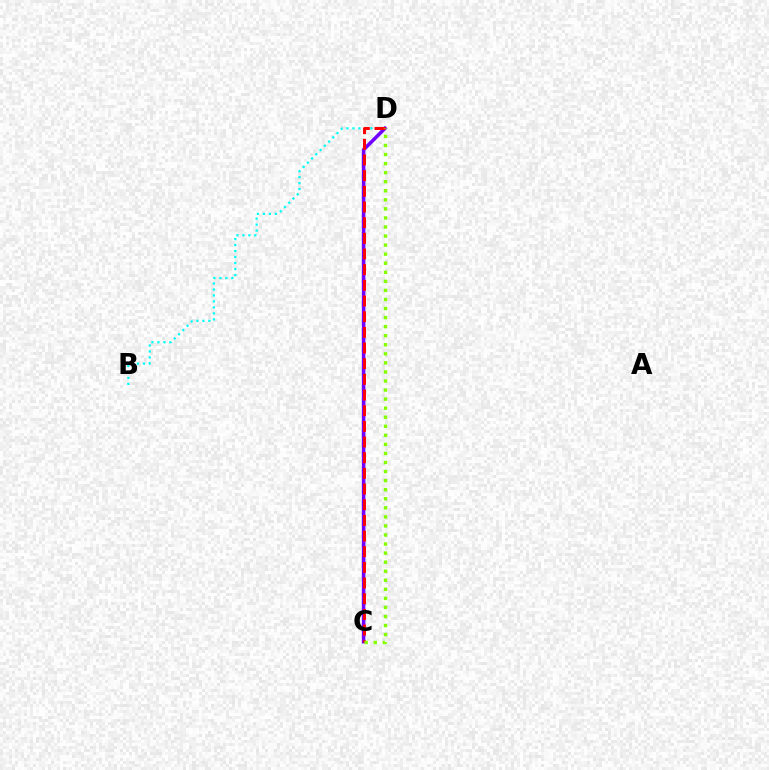{('C', 'D'): [{'color': '#7200ff', 'line_style': 'solid', 'thickness': 2.55}, {'color': '#ff0000', 'line_style': 'dashed', 'thickness': 2.13}, {'color': '#84ff00', 'line_style': 'dotted', 'thickness': 2.46}], ('B', 'D'): [{'color': '#00fff6', 'line_style': 'dotted', 'thickness': 1.62}]}